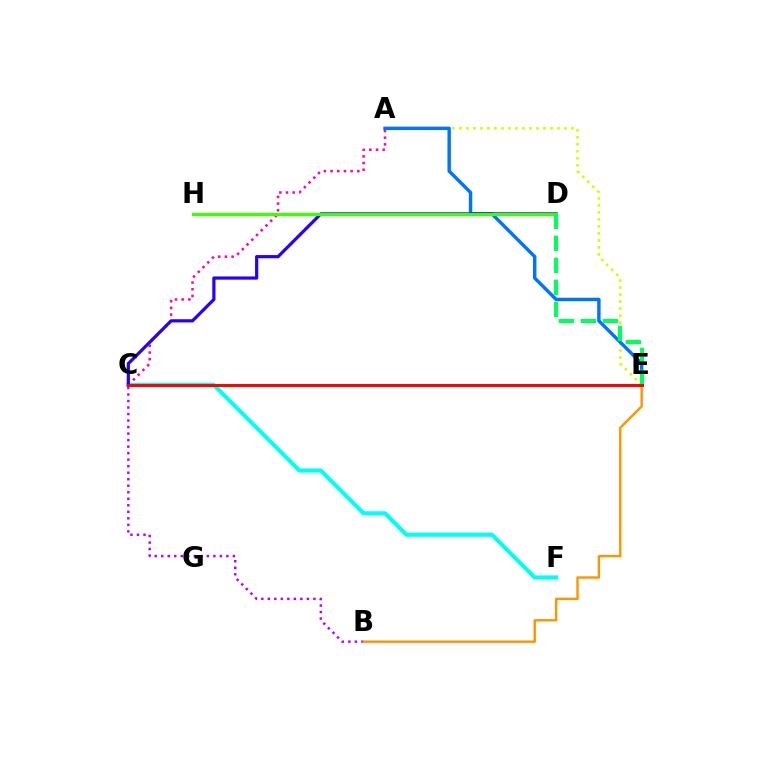{('A', 'C'): [{'color': '#ff00ac', 'line_style': 'dotted', 'thickness': 1.82}], ('B', 'C'): [{'color': '#b900ff', 'line_style': 'dotted', 'thickness': 1.77}], ('A', 'E'): [{'color': '#d1ff00', 'line_style': 'dotted', 'thickness': 1.9}, {'color': '#0074ff', 'line_style': 'solid', 'thickness': 2.46}], ('C', 'F'): [{'color': '#00fff6', 'line_style': 'solid', 'thickness': 2.99}], ('B', 'E'): [{'color': '#ff9400', 'line_style': 'solid', 'thickness': 1.72}], ('C', 'D'): [{'color': '#2500ff', 'line_style': 'solid', 'thickness': 2.3}], ('D', 'H'): [{'color': '#3dff00', 'line_style': 'solid', 'thickness': 2.33}], ('D', 'E'): [{'color': '#00ff5c', 'line_style': 'dashed', 'thickness': 2.99}], ('C', 'E'): [{'color': '#ff0000', 'line_style': 'solid', 'thickness': 2.13}]}